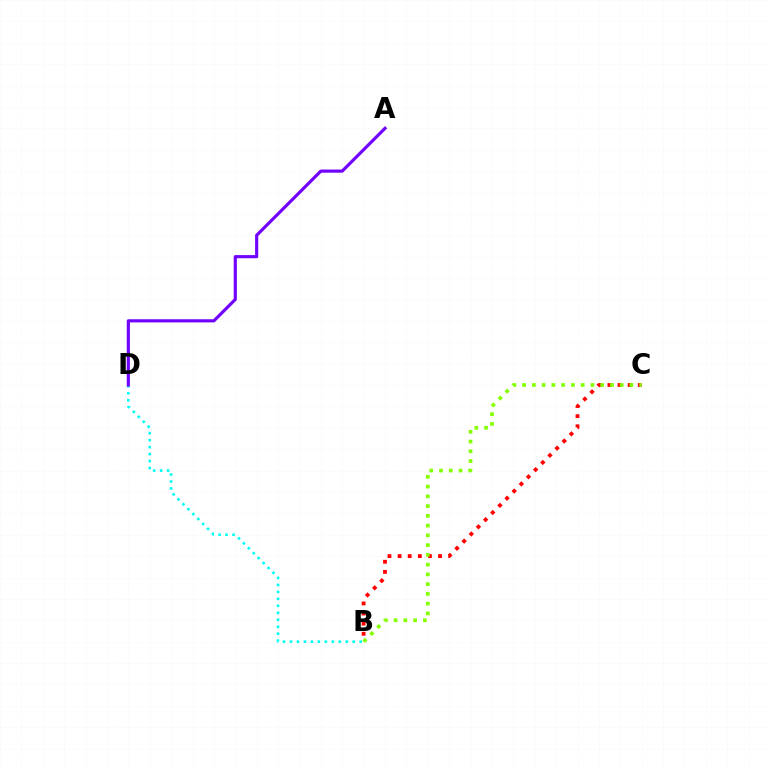{('B', 'C'): [{'color': '#ff0000', 'line_style': 'dotted', 'thickness': 2.75}, {'color': '#84ff00', 'line_style': 'dotted', 'thickness': 2.65}], ('B', 'D'): [{'color': '#00fff6', 'line_style': 'dotted', 'thickness': 1.89}], ('A', 'D'): [{'color': '#7200ff', 'line_style': 'solid', 'thickness': 2.27}]}